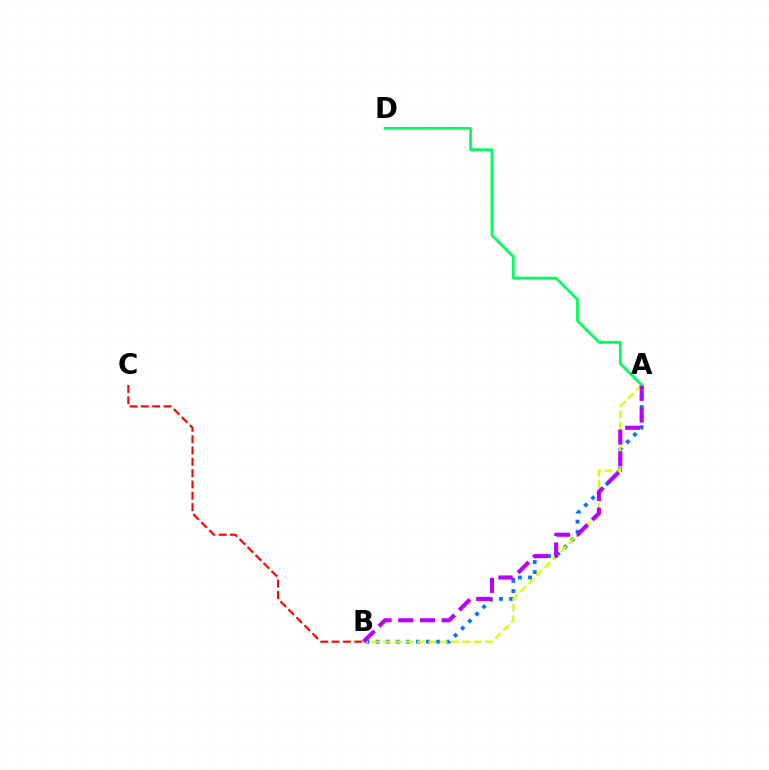{('A', 'B'): [{'color': '#0074ff', 'line_style': 'dotted', 'thickness': 2.74}, {'color': '#d1ff00', 'line_style': 'dashed', 'thickness': 1.55}, {'color': '#b900ff', 'line_style': 'dashed', 'thickness': 2.95}], ('A', 'D'): [{'color': '#00ff5c', 'line_style': 'solid', 'thickness': 1.99}], ('B', 'C'): [{'color': '#ff0000', 'line_style': 'dashed', 'thickness': 1.54}]}